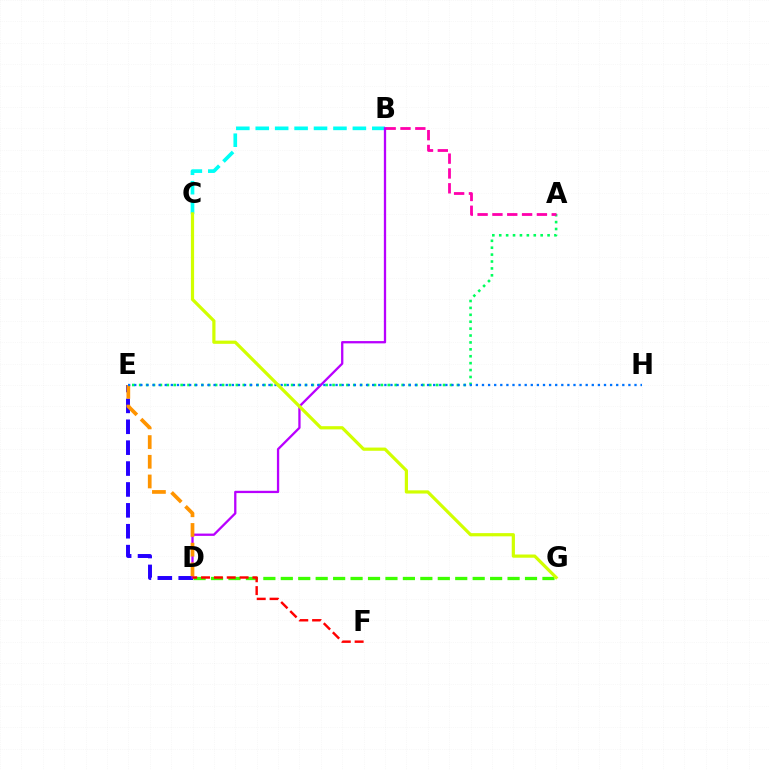{('A', 'E'): [{'color': '#00ff5c', 'line_style': 'dotted', 'thickness': 1.88}], ('B', 'C'): [{'color': '#00fff6', 'line_style': 'dashed', 'thickness': 2.64}], ('A', 'B'): [{'color': '#ff00ac', 'line_style': 'dashed', 'thickness': 2.01}], ('D', 'G'): [{'color': '#3dff00', 'line_style': 'dashed', 'thickness': 2.37}], ('D', 'E'): [{'color': '#2500ff', 'line_style': 'dashed', 'thickness': 2.84}, {'color': '#ff9400', 'line_style': 'dashed', 'thickness': 2.67}], ('B', 'D'): [{'color': '#b900ff', 'line_style': 'solid', 'thickness': 1.65}], ('D', 'F'): [{'color': '#ff0000', 'line_style': 'dashed', 'thickness': 1.75}], ('E', 'H'): [{'color': '#0074ff', 'line_style': 'dotted', 'thickness': 1.66}], ('C', 'G'): [{'color': '#d1ff00', 'line_style': 'solid', 'thickness': 2.31}]}